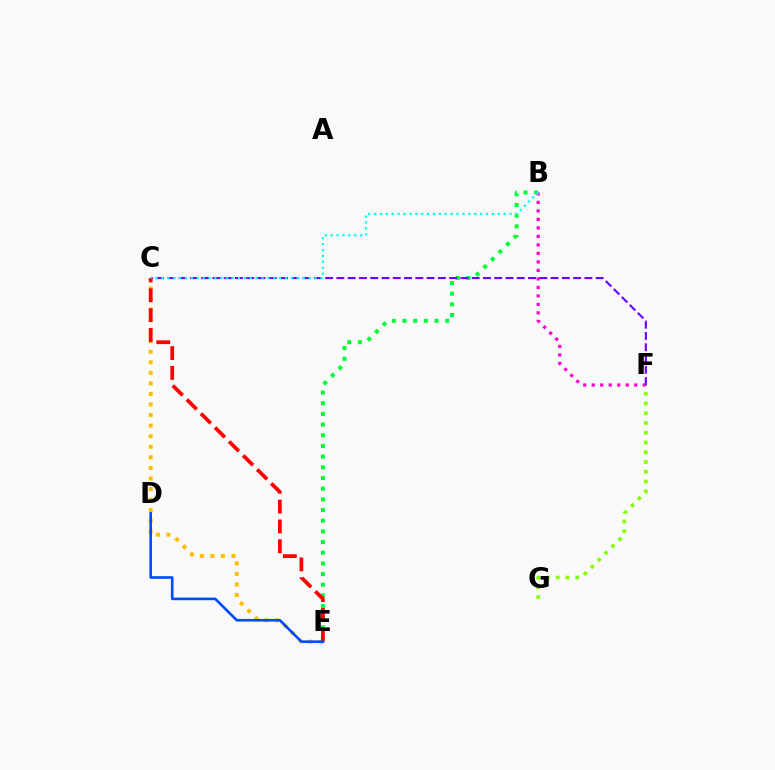{('F', 'G'): [{'color': '#84ff00', 'line_style': 'dotted', 'thickness': 2.65}], ('B', 'E'): [{'color': '#00ff39', 'line_style': 'dotted', 'thickness': 2.9}], ('C', 'E'): [{'color': '#ffbd00', 'line_style': 'dotted', 'thickness': 2.87}, {'color': '#ff0000', 'line_style': 'dashed', 'thickness': 2.69}], ('B', 'F'): [{'color': '#ff00cf', 'line_style': 'dotted', 'thickness': 2.31}], ('C', 'F'): [{'color': '#7200ff', 'line_style': 'dashed', 'thickness': 1.53}], ('D', 'E'): [{'color': '#004bff', 'line_style': 'solid', 'thickness': 1.88}], ('B', 'C'): [{'color': '#00fff6', 'line_style': 'dotted', 'thickness': 1.6}]}